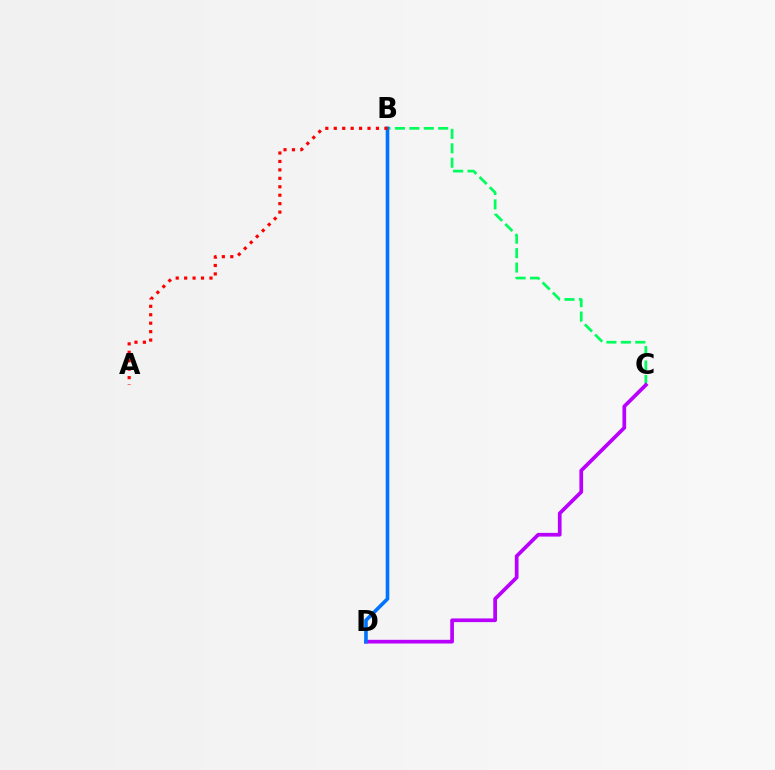{('B', 'D'): [{'color': '#d1ff00', 'line_style': 'dotted', 'thickness': 1.66}, {'color': '#0074ff', 'line_style': 'solid', 'thickness': 2.6}], ('B', 'C'): [{'color': '#00ff5c', 'line_style': 'dashed', 'thickness': 1.96}], ('C', 'D'): [{'color': '#b900ff', 'line_style': 'solid', 'thickness': 2.67}], ('A', 'B'): [{'color': '#ff0000', 'line_style': 'dotted', 'thickness': 2.29}]}